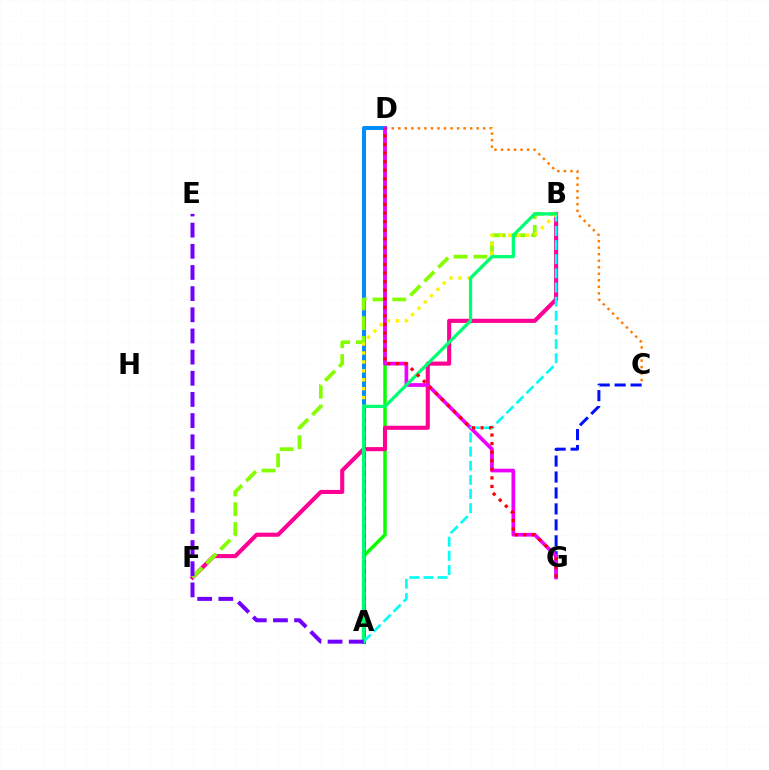{('A', 'D'): [{'color': '#08ff00', 'line_style': 'solid', 'thickness': 2.52}, {'color': '#008cff', 'line_style': 'solid', 'thickness': 2.87}], ('C', 'D'): [{'color': '#ff7c00', 'line_style': 'dotted', 'thickness': 1.77}], ('B', 'F'): [{'color': '#ff0094', 'line_style': 'solid', 'thickness': 2.96}, {'color': '#84ff00', 'line_style': 'dashed', 'thickness': 2.69}], ('C', 'G'): [{'color': '#0010ff', 'line_style': 'dashed', 'thickness': 2.17}], ('D', 'G'): [{'color': '#ee00ff', 'line_style': 'solid', 'thickness': 2.67}, {'color': '#ff0000', 'line_style': 'dotted', 'thickness': 2.33}], ('A', 'B'): [{'color': '#00fff6', 'line_style': 'dashed', 'thickness': 1.92}, {'color': '#fcf500', 'line_style': 'dotted', 'thickness': 2.42}, {'color': '#00ff74', 'line_style': 'solid', 'thickness': 2.35}], ('A', 'E'): [{'color': '#7200ff', 'line_style': 'dashed', 'thickness': 2.87}]}